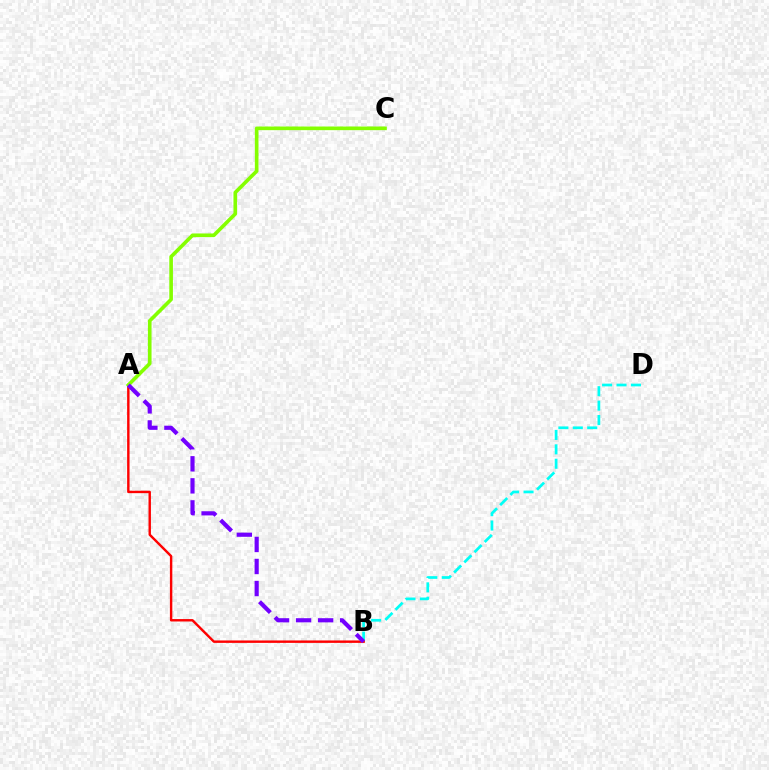{('B', 'D'): [{'color': '#00fff6', 'line_style': 'dashed', 'thickness': 1.96}], ('A', 'B'): [{'color': '#ff0000', 'line_style': 'solid', 'thickness': 1.74}, {'color': '#7200ff', 'line_style': 'dashed', 'thickness': 2.99}], ('A', 'C'): [{'color': '#84ff00', 'line_style': 'solid', 'thickness': 2.62}]}